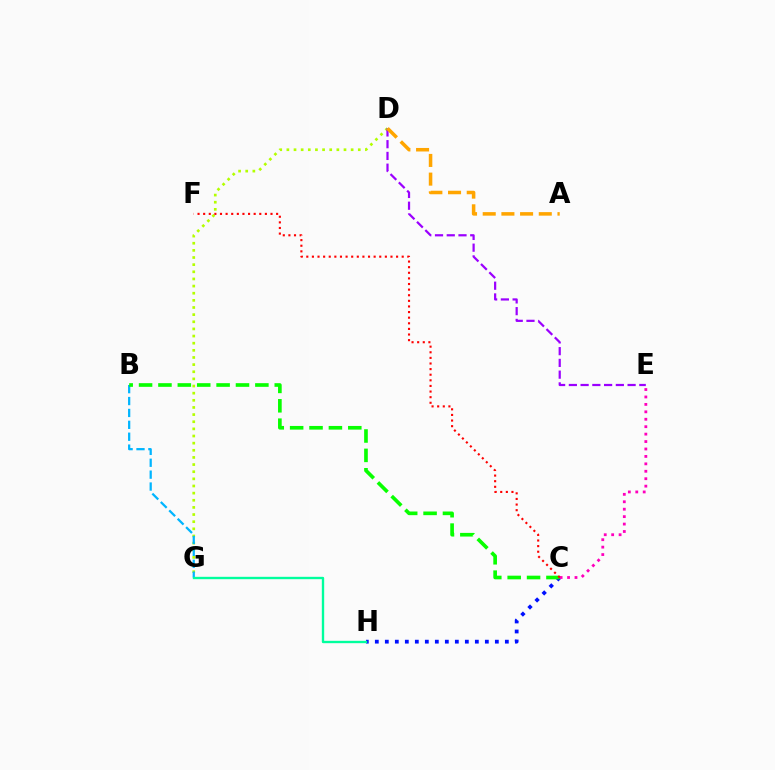{('D', 'G'): [{'color': '#b3ff00', 'line_style': 'dotted', 'thickness': 1.94}], ('B', 'G'): [{'color': '#00b5ff', 'line_style': 'dashed', 'thickness': 1.62}], ('C', 'H'): [{'color': '#0010ff', 'line_style': 'dotted', 'thickness': 2.72}], ('D', 'E'): [{'color': '#9b00ff', 'line_style': 'dashed', 'thickness': 1.6}], ('A', 'D'): [{'color': '#ffa500', 'line_style': 'dashed', 'thickness': 2.54}], ('B', 'C'): [{'color': '#08ff00', 'line_style': 'dashed', 'thickness': 2.63}], ('C', 'E'): [{'color': '#ff00bd', 'line_style': 'dotted', 'thickness': 2.02}], ('C', 'F'): [{'color': '#ff0000', 'line_style': 'dotted', 'thickness': 1.52}], ('G', 'H'): [{'color': '#00ff9d', 'line_style': 'solid', 'thickness': 1.7}]}